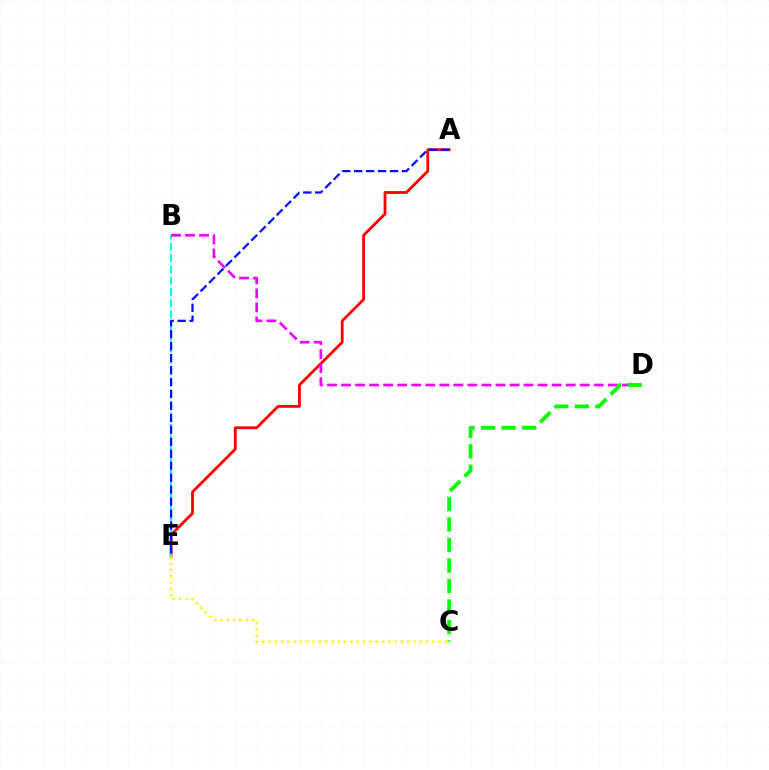{('A', 'E'): [{'color': '#ff0000', 'line_style': 'solid', 'thickness': 2.01}, {'color': '#0010ff', 'line_style': 'dashed', 'thickness': 1.62}], ('B', 'E'): [{'color': '#00fff6', 'line_style': 'dashed', 'thickness': 1.54}], ('B', 'D'): [{'color': '#ee00ff', 'line_style': 'dashed', 'thickness': 1.91}], ('C', 'D'): [{'color': '#08ff00', 'line_style': 'dashed', 'thickness': 2.79}], ('C', 'E'): [{'color': '#fcf500', 'line_style': 'dotted', 'thickness': 1.71}]}